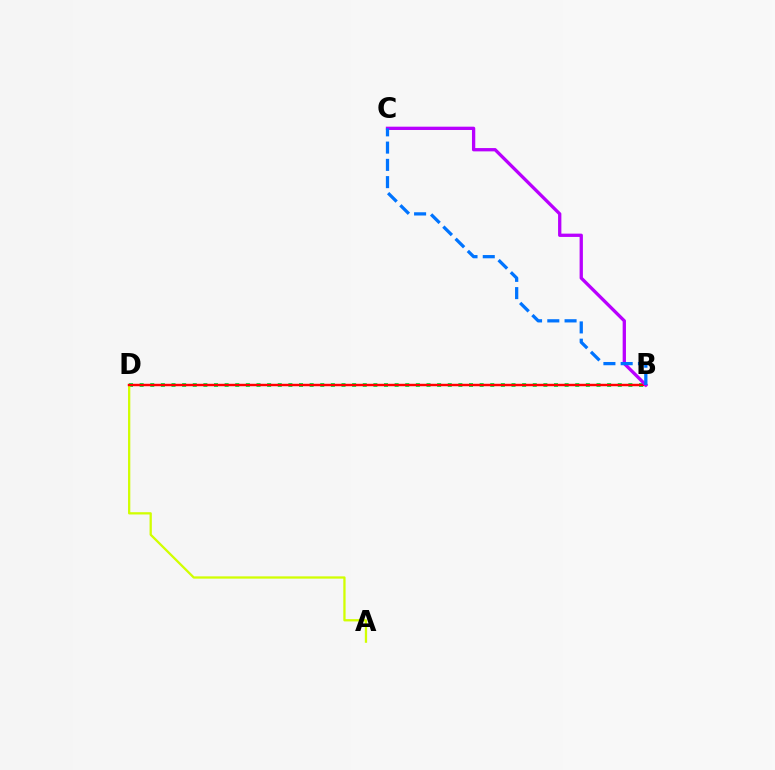{('B', 'D'): [{'color': '#00ff5c', 'line_style': 'dotted', 'thickness': 2.89}, {'color': '#ff0000', 'line_style': 'solid', 'thickness': 1.76}], ('A', 'D'): [{'color': '#d1ff00', 'line_style': 'solid', 'thickness': 1.64}], ('B', 'C'): [{'color': '#b900ff', 'line_style': 'solid', 'thickness': 2.38}, {'color': '#0074ff', 'line_style': 'dashed', 'thickness': 2.35}]}